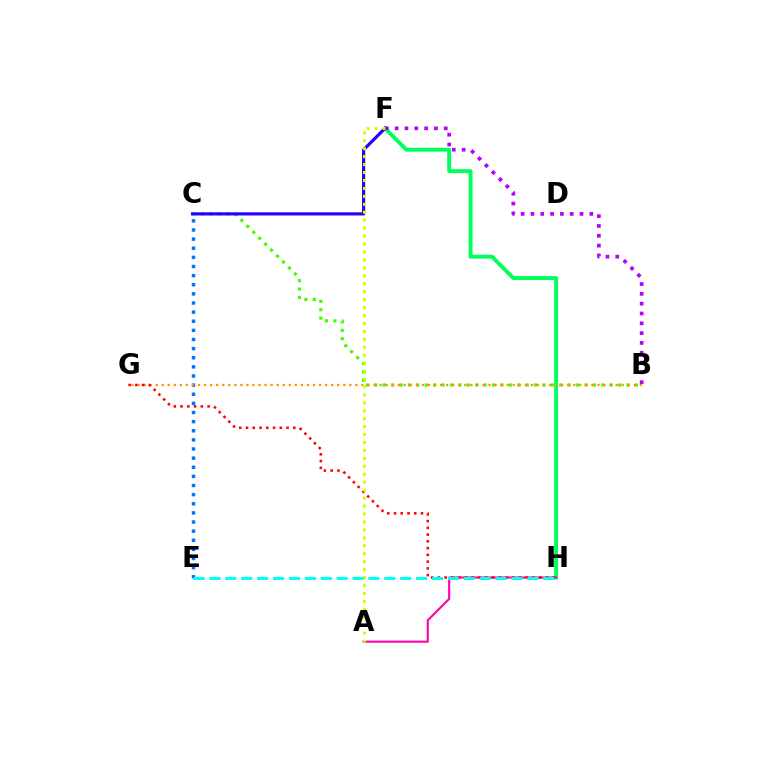{('B', 'C'): [{'color': '#3dff00', 'line_style': 'dotted', 'thickness': 2.28}], ('F', 'H'): [{'color': '#00ff5c', 'line_style': 'solid', 'thickness': 2.8}], ('B', 'F'): [{'color': '#b900ff', 'line_style': 'dotted', 'thickness': 2.67}], ('C', 'F'): [{'color': '#2500ff', 'line_style': 'solid', 'thickness': 2.27}], ('C', 'E'): [{'color': '#0074ff', 'line_style': 'dotted', 'thickness': 2.48}], ('B', 'G'): [{'color': '#ff9400', 'line_style': 'dotted', 'thickness': 1.64}], ('A', 'H'): [{'color': '#ff00ac', 'line_style': 'solid', 'thickness': 1.52}], ('G', 'H'): [{'color': '#ff0000', 'line_style': 'dotted', 'thickness': 1.84}], ('A', 'F'): [{'color': '#d1ff00', 'line_style': 'dotted', 'thickness': 2.16}], ('E', 'H'): [{'color': '#00fff6', 'line_style': 'dashed', 'thickness': 2.16}]}